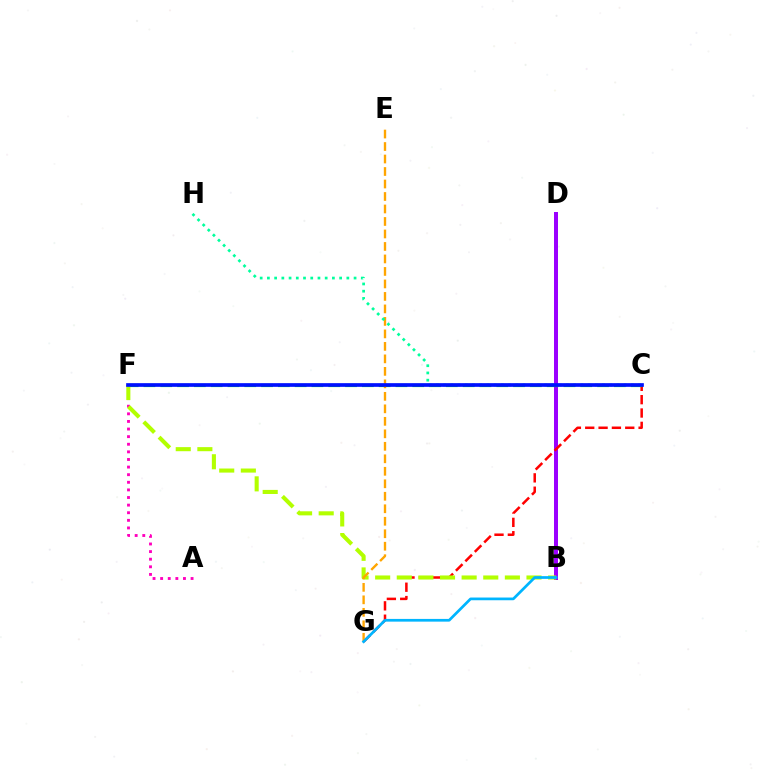{('B', 'D'): [{'color': '#9b00ff', 'line_style': 'solid', 'thickness': 2.87}], ('A', 'F'): [{'color': '#ff00bd', 'line_style': 'dotted', 'thickness': 2.07}], ('C', 'G'): [{'color': '#ff0000', 'line_style': 'dashed', 'thickness': 1.81}], ('C', 'F'): [{'color': '#08ff00', 'line_style': 'dashed', 'thickness': 2.28}, {'color': '#0010ff', 'line_style': 'solid', 'thickness': 2.66}], ('B', 'F'): [{'color': '#b3ff00', 'line_style': 'dashed', 'thickness': 2.94}], ('E', 'G'): [{'color': '#ffa500', 'line_style': 'dashed', 'thickness': 1.7}], ('B', 'G'): [{'color': '#00b5ff', 'line_style': 'solid', 'thickness': 1.96}], ('C', 'H'): [{'color': '#00ff9d', 'line_style': 'dotted', 'thickness': 1.96}]}